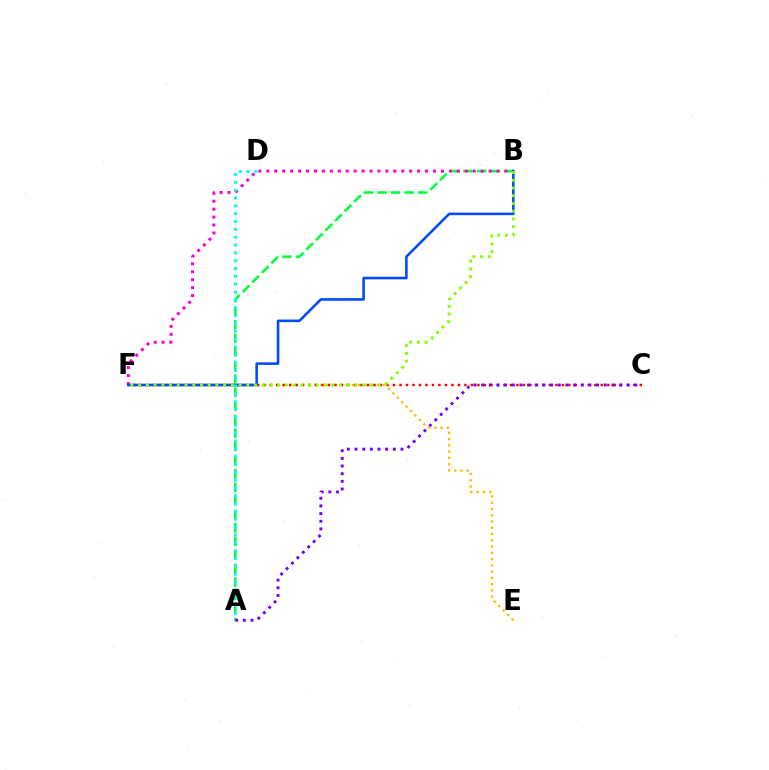{('A', 'B'): [{'color': '#00ff39', 'line_style': 'dashed', 'thickness': 1.84}], ('E', 'F'): [{'color': '#ffbd00', 'line_style': 'dotted', 'thickness': 1.7}], ('C', 'F'): [{'color': '#ff0000', 'line_style': 'dotted', 'thickness': 1.76}], ('B', 'F'): [{'color': '#ff00cf', 'line_style': 'dotted', 'thickness': 2.16}, {'color': '#004bff', 'line_style': 'solid', 'thickness': 1.86}, {'color': '#84ff00', 'line_style': 'dotted', 'thickness': 2.1}], ('A', 'D'): [{'color': '#00fff6', 'line_style': 'dotted', 'thickness': 2.13}], ('A', 'C'): [{'color': '#7200ff', 'line_style': 'dotted', 'thickness': 2.08}]}